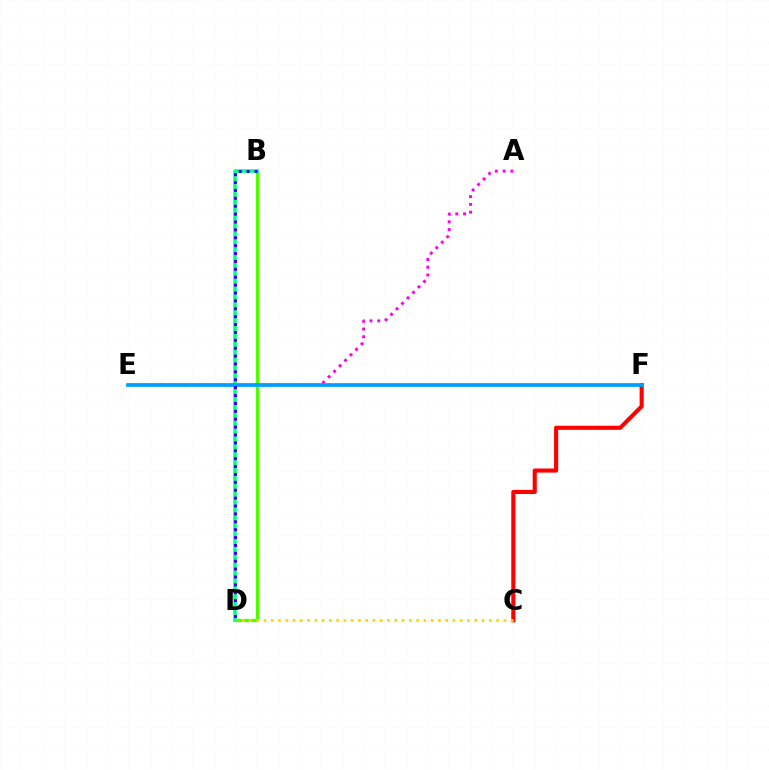{('A', 'E'): [{'color': '#ff00ed', 'line_style': 'dotted', 'thickness': 2.11}], ('C', 'F'): [{'color': '#ff0000', 'line_style': 'solid', 'thickness': 2.97}], ('B', 'D'): [{'color': '#4fff00', 'line_style': 'solid', 'thickness': 2.36}, {'color': '#00ff86', 'line_style': 'solid', 'thickness': 2.56}, {'color': '#3700ff', 'line_style': 'dotted', 'thickness': 2.14}], ('C', 'D'): [{'color': '#ffd500', 'line_style': 'dotted', 'thickness': 1.98}], ('E', 'F'): [{'color': '#009eff', 'line_style': 'solid', 'thickness': 2.66}]}